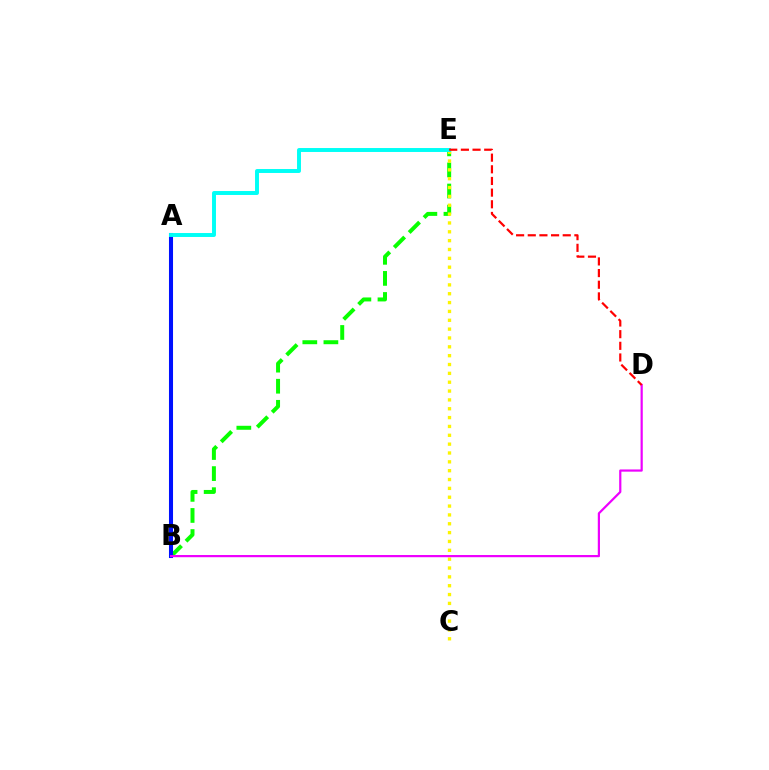{('B', 'E'): [{'color': '#08ff00', 'line_style': 'dashed', 'thickness': 2.86}], ('C', 'E'): [{'color': '#fcf500', 'line_style': 'dotted', 'thickness': 2.4}], ('A', 'B'): [{'color': '#0010ff', 'line_style': 'solid', 'thickness': 2.92}], ('B', 'D'): [{'color': '#ee00ff', 'line_style': 'solid', 'thickness': 1.59}], ('A', 'E'): [{'color': '#00fff6', 'line_style': 'solid', 'thickness': 2.83}], ('D', 'E'): [{'color': '#ff0000', 'line_style': 'dashed', 'thickness': 1.58}]}